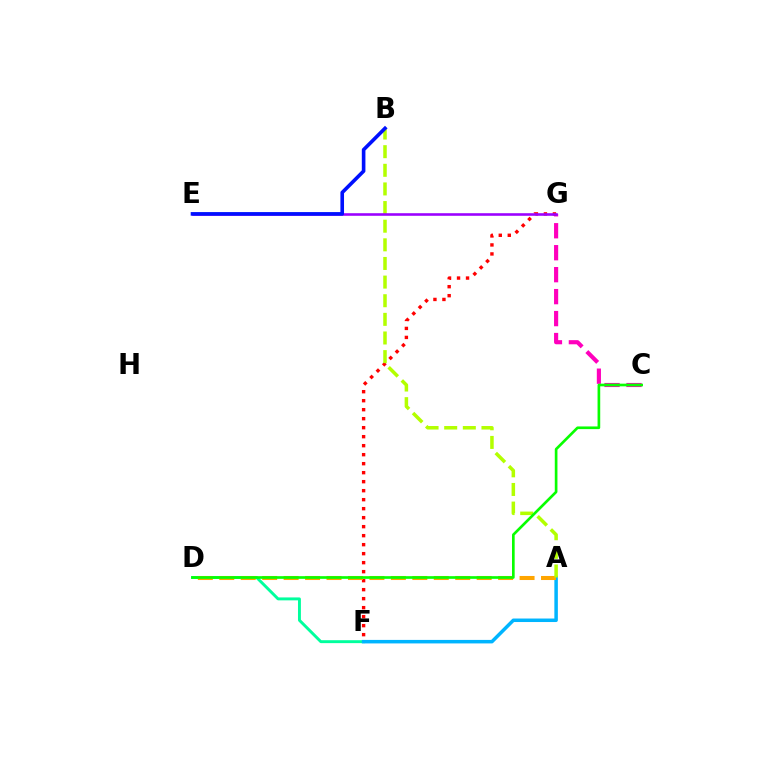{('D', 'F'): [{'color': '#00ff9d', 'line_style': 'solid', 'thickness': 2.1}], ('A', 'F'): [{'color': '#00b5ff', 'line_style': 'solid', 'thickness': 2.52}], ('C', 'G'): [{'color': '#ff00bd', 'line_style': 'dashed', 'thickness': 2.98}], ('F', 'G'): [{'color': '#ff0000', 'line_style': 'dotted', 'thickness': 2.44}], ('A', 'D'): [{'color': '#ffa500', 'line_style': 'dashed', 'thickness': 2.91}], ('A', 'B'): [{'color': '#b3ff00', 'line_style': 'dashed', 'thickness': 2.53}], ('E', 'G'): [{'color': '#9b00ff', 'line_style': 'solid', 'thickness': 1.86}], ('B', 'E'): [{'color': '#0010ff', 'line_style': 'solid', 'thickness': 2.6}], ('C', 'D'): [{'color': '#08ff00', 'line_style': 'solid', 'thickness': 1.92}]}